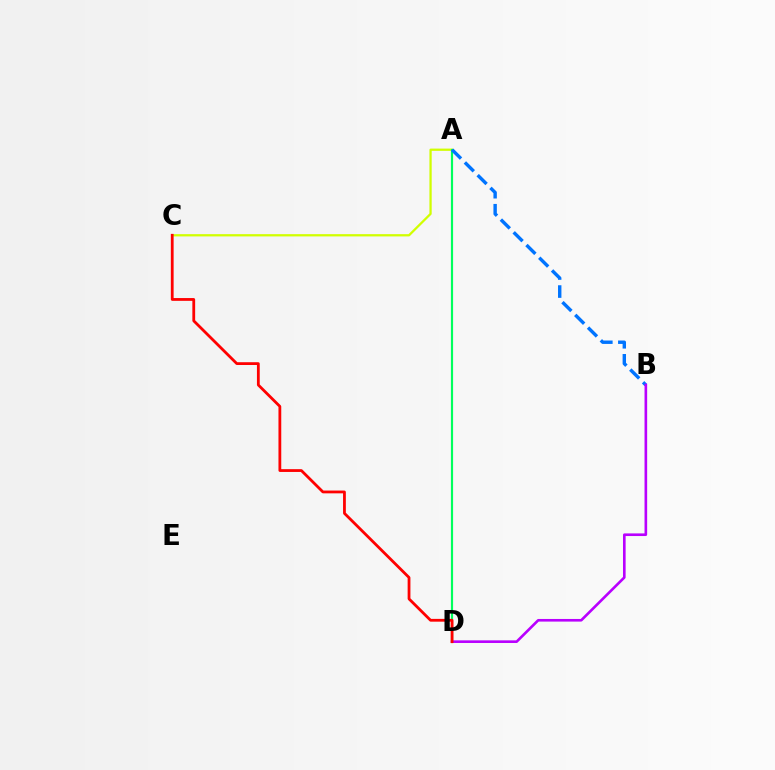{('A', 'C'): [{'color': '#d1ff00', 'line_style': 'solid', 'thickness': 1.63}], ('A', 'D'): [{'color': '#00ff5c', 'line_style': 'solid', 'thickness': 1.57}], ('A', 'B'): [{'color': '#0074ff', 'line_style': 'dashed', 'thickness': 2.45}], ('B', 'D'): [{'color': '#b900ff', 'line_style': 'solid', 'thickness': 1.89}], ('C', 'D'): [{'color': '#ff0000', 'line_style': 'solid', 'thickness': 2.01}]}